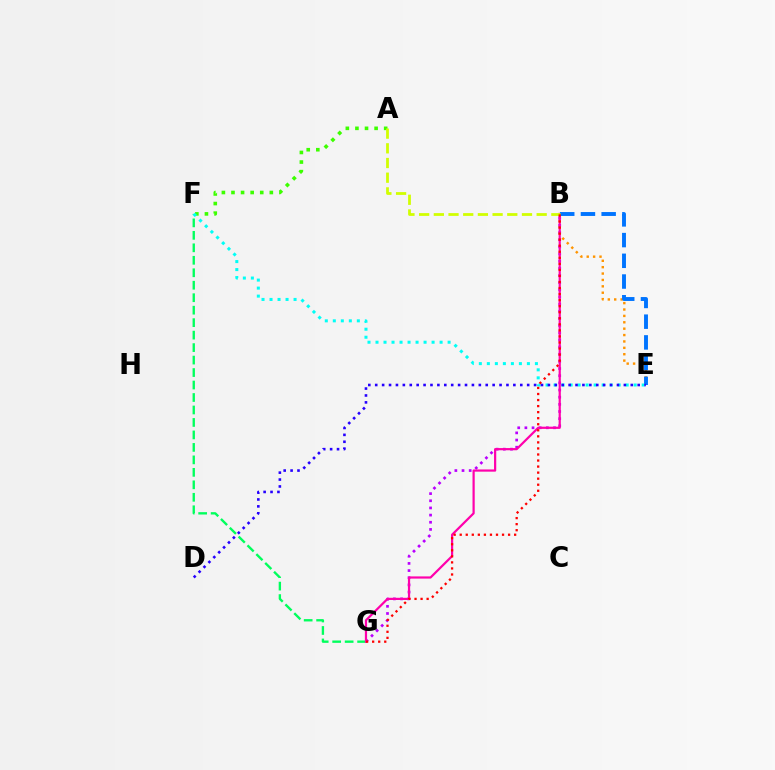{('F', 'G'): [{'color': '#00ff5c', 'line_style': 'dashed', 'thickness': 1.69}], ('A', 'F'): [{'color': '#3dff00', 'line_style': 'dotted', 'thickness': 2.6}], ('B', 'G'): [{'color': '#b900ff', 'line_style': 'dotted', 'thickness': 1.95}, {'color': '#ff00ac', 'line_style': 'solid', 'thickness': 1.59}, {'color': '#ff0000', 'line_style': 'dotted', 'thickness': 1.64}], ('B', 'E'): [{'color': '#ff9400', 'line_style': 'dotted', 'thickness': 1.74}, {'color': '#0074ff', 'line_style': 'dashed', 'thickness': 2.81}], ('A', 'B'): [{'color': '#d1ff00', 'line_style': 'dashed', 'thickness': 2.0}], ('E', 'F'): [{'color': '#00fff6', 'line_style': 'dotted', 'thickness': 2.18}], ('D', 'E'): [{'color': '#2500ff', 'line_style': 'dotted', 'thickness': 1.88}]}